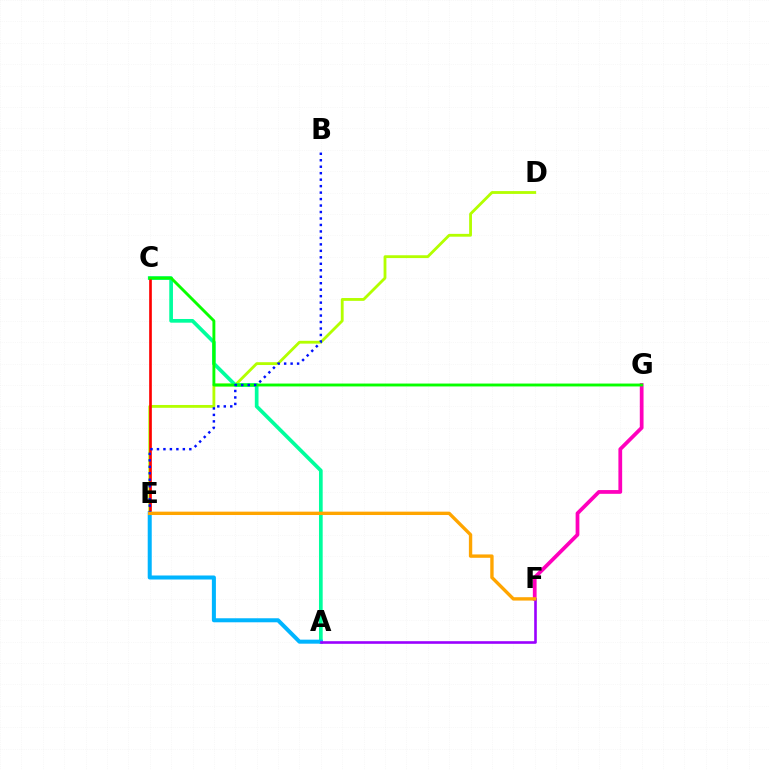{('F', 'G'): [{'color': '#ff00bd', 'line_style': 'solid', 'thickness': 2.7}], ('D', 'E'): [{'color': '#b3ff00', 'line_style': 'solid', 'thickness': 2.03}], ('A', 'C'): [{'color': '#00ff9d', 'line_style': 'solid', 'thickness': 2.66}], ('C', 'E'): [{'color': '#ff0000', 'line_style': 'solid', 'thickness': 1.92}], ('C', 'G'): [{'color': '#08ff00', 'line_style': 'solid', 'thickness': 2.08}], ('A', 'E'): [{'color': '#00b5ff', 'line_style': 'solid', 'thickness': 2.9}], ('B', 'E'): [{'color': '#0010ff', 'line_style': 'dotted', 'thickness': 1.76}], ('A', 'F'): [{'color': '#9b00ff', 'line_style': 'solid', 'thickness': 1.88}], ('E', 'F'): [{'color': '#ffa500', 'line_style': 'solid', 'thickness': 2.42}]}